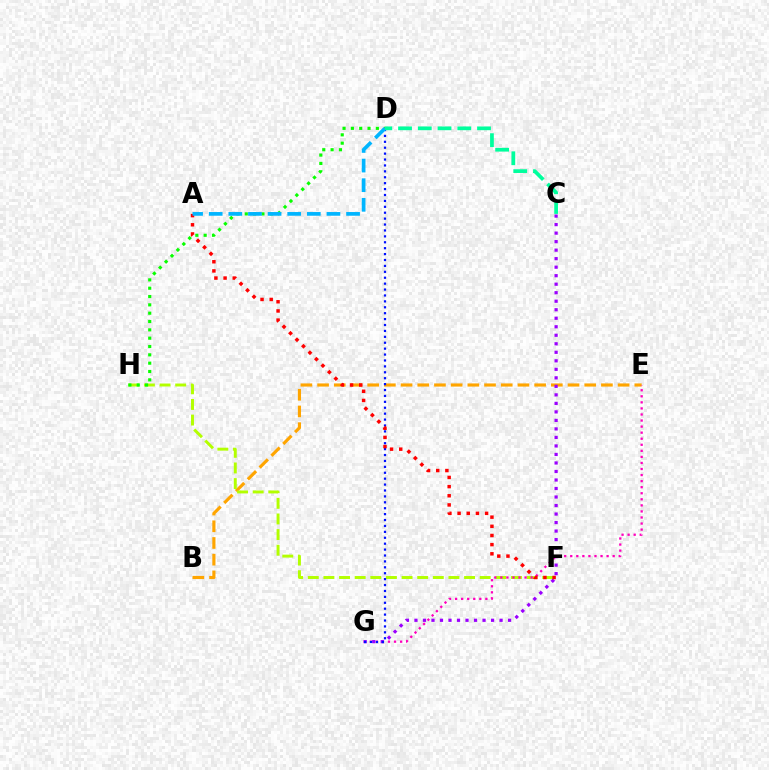{('B', 'E'): [{'color': '#ffa500', 'line_style': 'dashed', 'thickness': 2.27}], ('F', 'H'): [{'color': '#b3ff00', 'line_style': 'dashed', 'thickness': 2.12}], ('E', 'G'): [{'color': '#ff00bd', 'line_style': 'dotted', 'thickness': 1.65}], ('C', 'G'): [{'color': '#9b00ff', 'line_style': 'dotted', 'thickness': 2.31}], ('D', 'G'): [{'color': '#0010ff', 'line_style': 'dotted', 'thickness': 1.61}], ('A', 'F'): [{'color': '#ff0000', 'line_style': 'dotted', 'thickness': 2.49}], ('D', 'H'): [{'color': '#08ff00', 'line_style': 'dotted', 'thickness': 2.26}], ('A', 'D'): [{'color': '#00b5ff', 'line_style': 'dashed', 'thickness': 2.67}], ('C', 'D'): [{'color': '#00ff9d', 'line_style': 'dashed', 'thickness': 2.68}]}